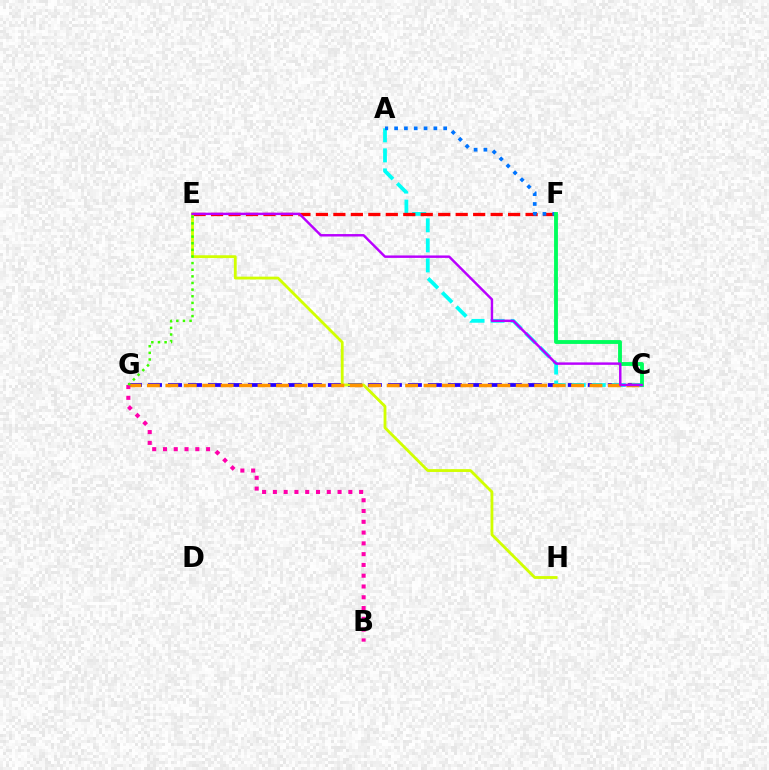{('C', 'G'): [{'color': '#2500ff', 'line_style': 'dashed', 'thickness': 2.72}, {'color': '#ff9400', 'line_style': 'dashed', 'thickness': 2.51}], ('A', 'C'): [{'color': '#00fff6', 'line_style': 'dashed', 'thickness': 2.72}], ('E', 'F'): [{'color': '#ff0000', 'line_style': 'dashed', 'thickness': 2.37}], ('A', 'F'): [{'color': '#0074ff', 'line_style': 'dotted', 'thickness': 2.67}], ('C', 'F'): [{'color': '#00ff5c', 'line_style': 'solid', 'thickness': 2.78}], ('E', 'H'): [{'color': '#d1ff00', 'line_style': 'solid', 'thickness': 2.03}], ('B', 'G'): [{'color': '#ff00ac', 'line_style': 'dotted', 'thickness': 2.93}], ('E', 'G'): [{'color': '#3dff00', 'line_style': 'dotted', 'thickness': 1.8}], ('C', 'E'): [{'color': '#b900ff', 'line_style': 'solid', 'thickness': 1.76}]}